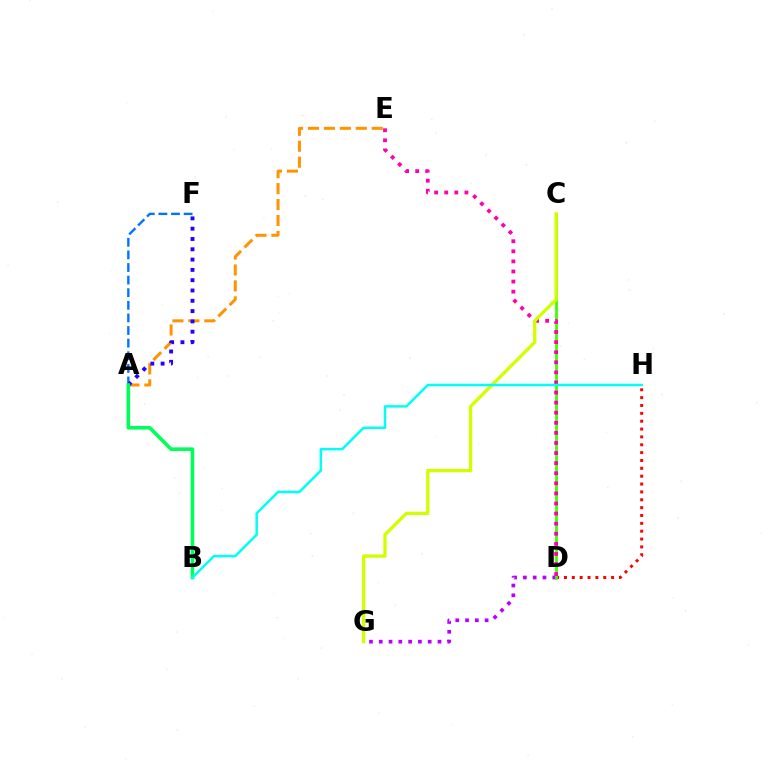{('A', 'E'): [{'color': '#ff9400', 'line_style': 'dashed', 'thickness': 2.17}], ('D', 'H'): [{'color': '#ff0000', 'line_style': 'dotted', 'thickness': 2.13}], ('D', 'G'): [{'color': '#b900ff', 'line_style': 'dotted', 'thickness': 2.66}], ('C', 'D'): [{'color': '#3dff00', 'line_style': 'solid', 'thickness': 2.0}], ('A', 'F'): [{'color': '#0074ff', 'line_style': 'dashed', 'thickness': 1.71}, {'color': '#2500ff', 'line_style': 'dotted', 'thickness': 2.8}], ('D', 'E'): [{'color': '#ff00ac', 'line_style': 'dotted', 'thickness': 2.74}], ('C', 'G'): [{'color': '#d1ff00', 'line_style': 'solid', 'thickness': 2.38}], ('A', 'B'): [{'color': '#00ff5c', 'line_style': 'solid', 'thickness': 2.6}], ('B', 'H'): [{'color': '#00fff6', 'line_style': 'solid', 'thickness': 1.8}]}